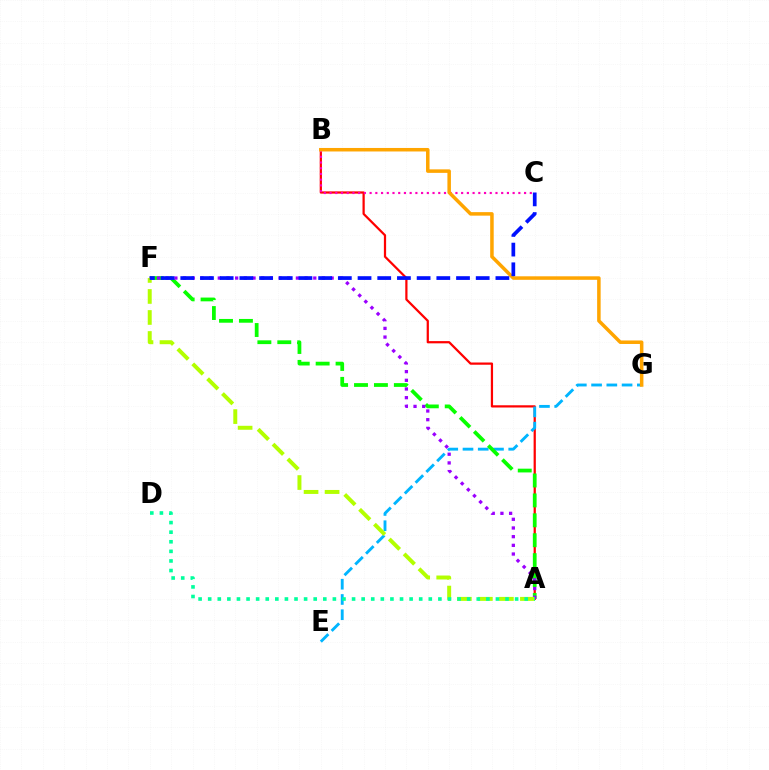{('A', 'B'): [{'color': '#ff0000', 'line_style': 'solid', 'thickness': 1.61}], ('E', 'G'): [{'color': '#00b5ff', 'line_style': 'dashed', 'thickness': 2.07}], ('B', 'C'): [{'color': '#ff00bd', 'line_style': 'dotted', 'thickness': 1.55}], ('A', 'F'): [{'color': '#08ff00', 'line_style': 'dashed', 'thickness': 2.71}, {'color': '#9b00ff', 'line_style': 'dotted', 'thickness': 2.36}, {'color': '#b3ff00', 'line_style': 'dashed', 'thickness': 2.85}], ('B', 'G'): [{'color': '#ffa500', 'line_style': 'solid', 'thickness': 2.53}], ('C', 'F'): [{'color': '#0010ff', 'line_style': 'dashed', 'thickness': 2.68}], ('A', 'D'): [{'color': '#00ff9d', 'line_style': 'dotted', 'thickness': 2.61}]}